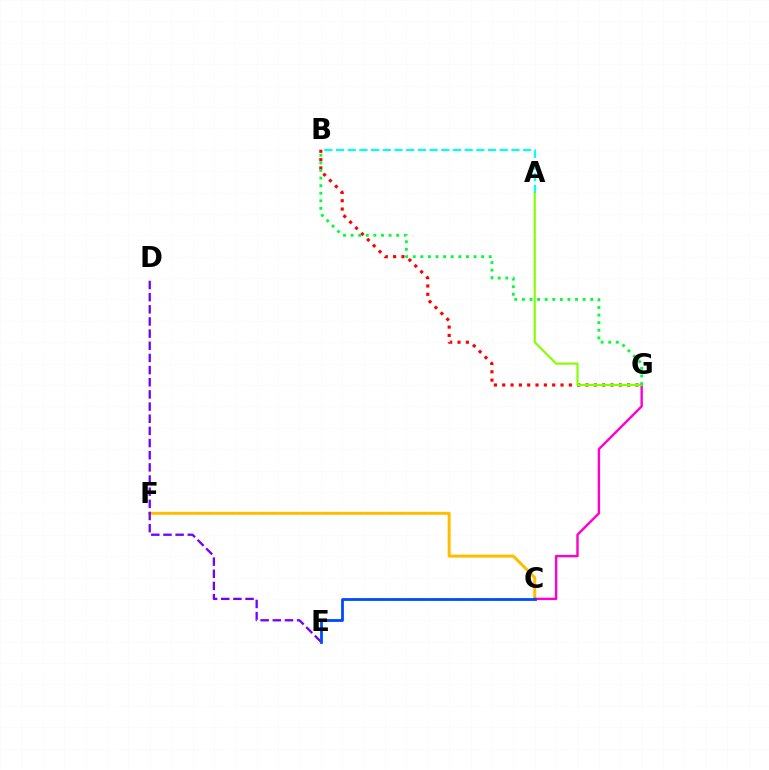{('C', 'F'): [{'color': '#ffbd00', 'line_style': 'solid', 'thickness': 2.16}], ('B', 'G'): [{'color': '#ff0000', 'line_style': 'dotted', 'thickness': 2.26}, {'color': '#00ff39', 'line_style': 'dotted', 'thickness': 2.06}], ('C', 'G'): [{'color': '#ff00cf', 'line_style': 'solid', 'thickness': 1.73}], ('A', 'G'): [{'color': '#84ff00', 'line_style': 'solid', 'thickness': 1.53}], ('D', 'E'): [{'color': '#7200ff', 'line_style': 'dashed', 'thickness': 1.65}], ('A', 'B'): [{'color': '#00fff6', 'line_style': 'dashed', 'thickness': 1.59}], ('C', 'E'): [{'color': '#004bff', 'line_style': 'solid', 'thickness': 2.01}]}